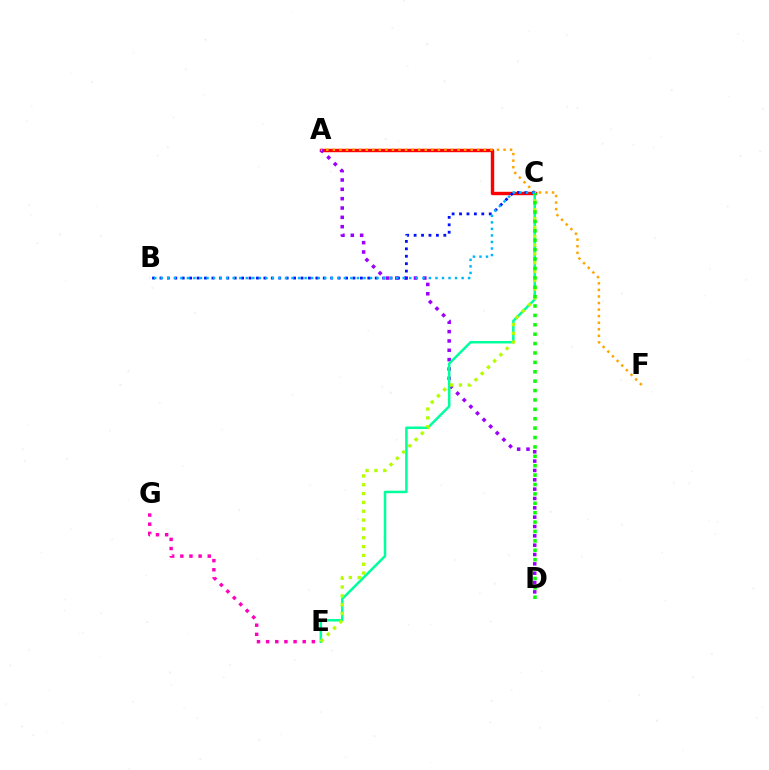{('E', 'G'): [{'color': '#ff00bd', 'line_style': 'dotted', 'thickness': 2.48}], ('A', 'C'): [{'color': '#ff0000', 'line_style': 'solid', 'thickness': 2.45}], ('A', 'D'): [{'color': '#9b00ff', 'line_style': 'dotted', 'thickness': 2.54}], ('C', 'E'): [{'color': '#00ff9d', 'line_style': 'solid', 'thickness': 1.81}, {'color': '#b3ff00', 'line_style': 'dotted', 'thickness': 2.4}], ('A', 'F'): [{'color': '#ffa500', 'line_style': 'dotted', 'thickness': 1.78}], ('B', 'C'): [{'color': '#0010ff', 'line_style': 'dotted', 'thickness': 2.02}, {'color': '#00b5ff', 'line_style': 'dotted', 'thickness': 1.78}], ('C', 'D'): [{'color': '#08ff00', 'line_style': 'dotted', 'thickness': 2.55}]}